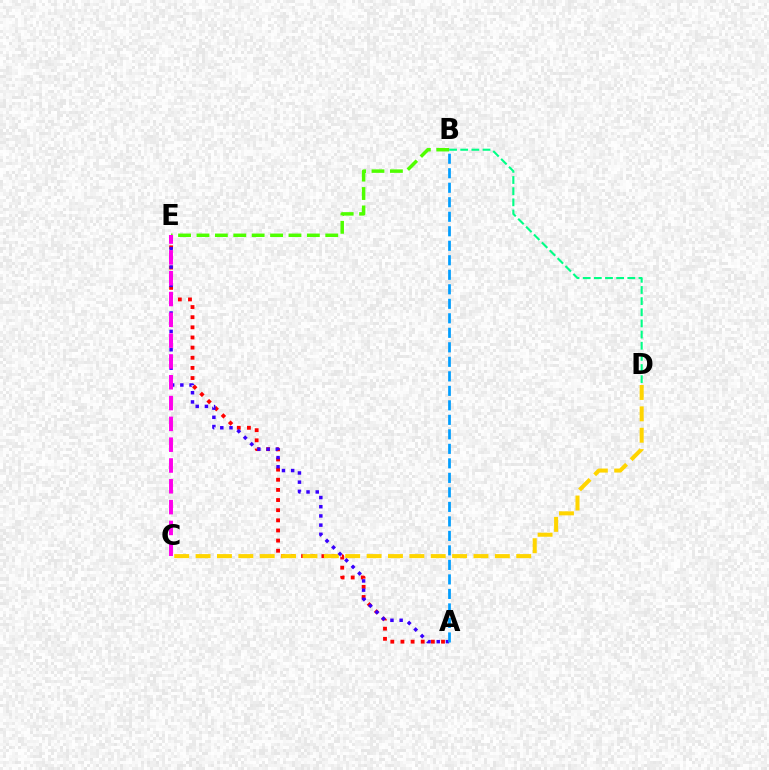{('A', 'E'): [{'color': '#ff0000', 'line_style': 'dotted', 'thickness': 2.75}, {'color': '#3700ff', 'line_style': 'dotted', 'thickness': 2.5}], ('C', 'D'): [{'color': '#ffd500', 'line_style': 'dashed', 'thickness': 2.9}], ('B', 'E'): [{'color': '#4fff00', 'line_style': 'dashed', 'thickness': 2.5}], ('A', 'B'): [{'color': '#009eff', 'line_style': 'dashed', 'thickness': 1.97}], ('B', 'D'): [{'color': '#00ff86', 'line_style': 'dashed', 'thickness': 1.51}], ('C', 'E'): [{'color': '#ff00ed', 'line_style': 'dashed', 'thickness': 2.83}]}